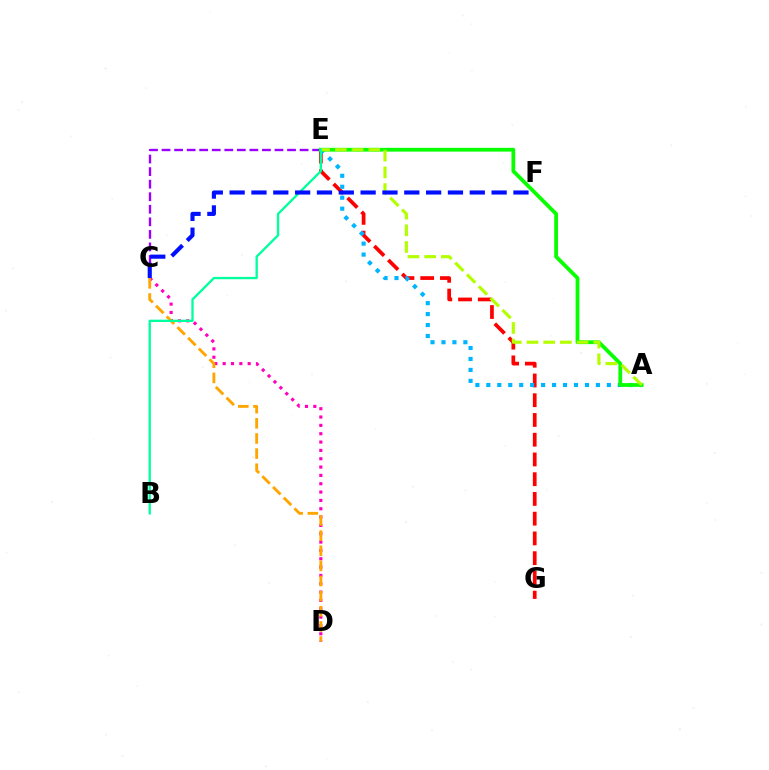{('C', 'E'): [{'color': '#9b00ff', 'line_style': 'dashed', 'thickness': 1.7}], ('C', 'D'): [{'color': '#ff00bd', 'line_style': 'dotted', 'thickness': 2.26}, {'color': '#ffa500', 'line_style': 'dashed', 'thickness': 2.06}], ('E', 'G'): [{'color': '#ff0000', 'line_style': 'dashed', 'thickness': 2.68}], ('A', 'E'): [{'color': '#00b5ff', 'line_style': 'dotted', 'thickness': 2.98}, {'color': '#08ff00', 'line_style': 'solid', 'thickness': 2.71}, {'color': '#b3ff00', 'line_style': 'dashed', 'thickness': 2.27}], ('B', 'E'): [{'color': '#00ff9d', 'line_style': 'solid', 'thickness': 1.67}], ('C', 'F'): [{'color': '#0010ff', 'line_style': 'dashed', 'thickness': 2.97}]}